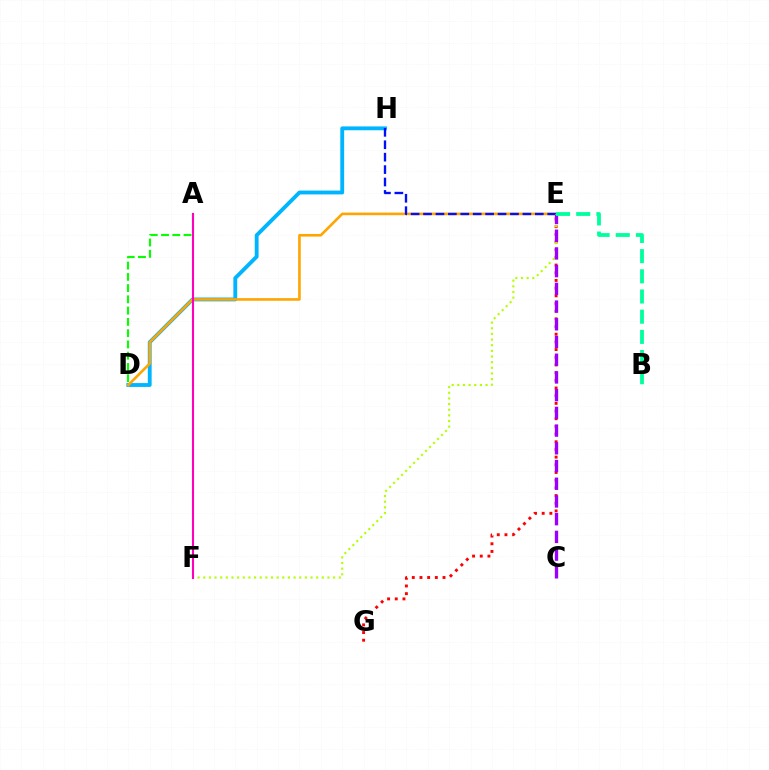{('D', 'H'): [{'color': '#00b5ff', 'line_style': 'solid', 'thickness': 2.77}], ('D', 'E'): [{'color': '#ffa500', 'line_style': 'solid', 'thickness': 1.88}], ('A', 'D'): [{'color': '#08ff00', 'line_style': 'dashed', 'thickness': 1.53}], ('E', 'G'): [{'color': '#ff0000', 'line_style': 'dotted', 'thickness': 2.09}], ('E', 'H'): [{'color': '#0010ff', 'line_style': 'dashed', 'thickness': 1.69}], ('E', 'F'): [{'color': '#b3ff00', 'line_style': 'dotted', 'thickness': 1.53}], ('C', 'E'): [{'color': '#9b00ff', 'line_style': 'dashed', 'thickness': 2.41}], ('B', 'E'): [{'color': '#00ff9d', 'line_style': 'dashed', 'thickness': 2.74}], ('A', 'F'): [{'color': '#ff00bd', 'line_style': 'solid', 'thickness': 1.5}]}